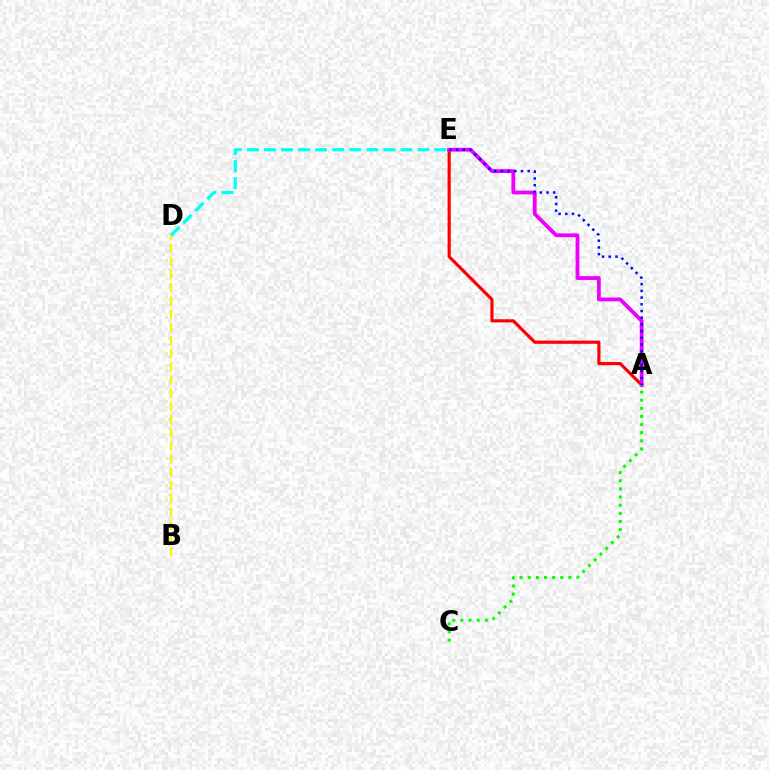{('B', 'D'): [{'color': '#fcf500', 'line_style': 'dashed', 'thickness': 1.79}], ('A', 'E'): [{'color': '#ff0000', 'line_style': 'solid', 'thickness': 2.28}, {'color': '#ee00ff', 'line_style': 'solid', 'thickness': 2.75}, {'color': '#0010ff', 'line_style': 'dotted', 'thickness': 1.82}], ('D', 'E'): [{'color': '#00fff6', 'line_style': 'dashed', 'thickness': 2.32}], ('A', 'C'): [{'color': '#08ff00', 'line_style': 'dotted', 'thickness': 2.21}]}